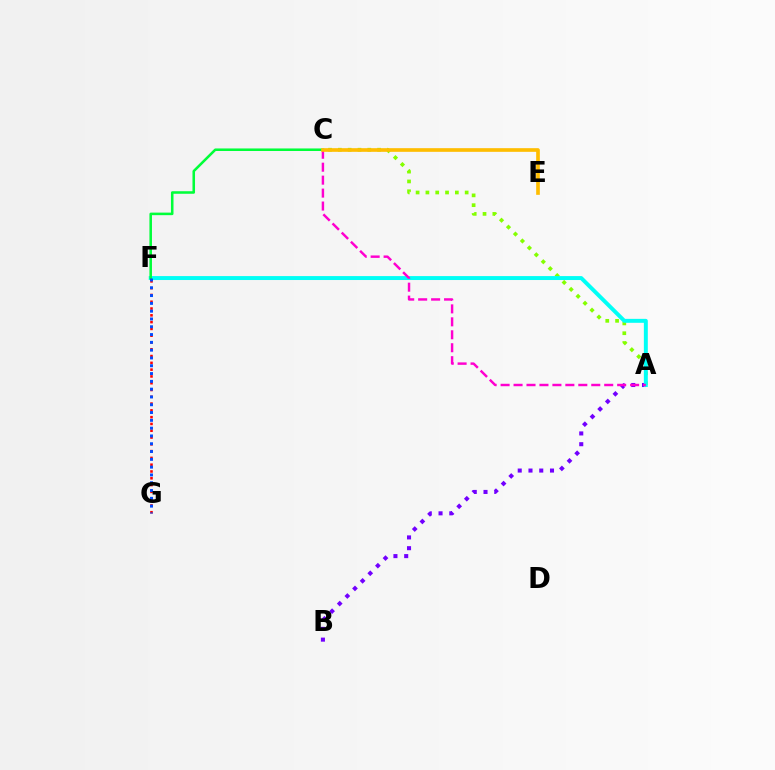{('F', 'G'): [{'color': '#ff0000', 'line_style': 'dotted', 'thickness': 1.84}, {'color': '#004bff', 'line_style': 'dotted', 'thickness': 2.12}], ('A', 'C'): [{'color': '#84ff00', 'line_style': 'dotted', 'thickness': 2.67}, {'color': '#ff00cf', 'line_style': 'dashed', 'thickness': 1.76}], ('A', 'B'): [{'color': '#7200ff', 'line_style': 'dotted', 'thickness': 2.92}], ('A', 'F'): [{'color': '#00fff6', 'line_style': 'solid', 'thickness': 2.84}], ('C', 'F'): [{'color': '#00ff39', 'line_style': 'solid', 'thickness': 1.83}], ('C', 'E'): [{'color': '#ffbd00', 'line_style': 'solid', 'thickness': 2.63}]}